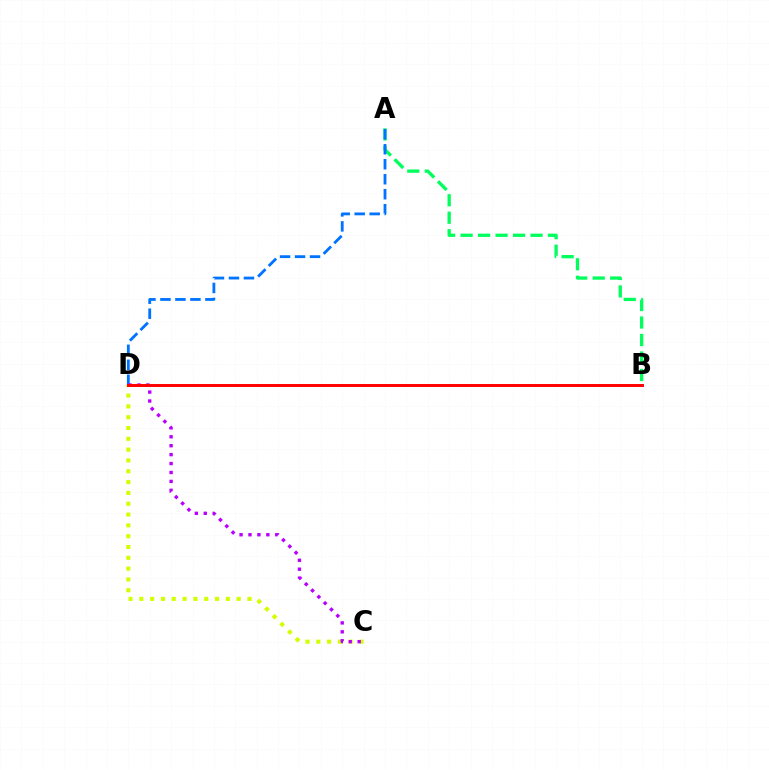{('A', 'B'): [{'color': '#00ff5c', 'line_style': 'dashed', 'thickness': 2.38}], ('A', 'D'): [{'color': '#0074ff', 'line_style': 'dashed', 'thickness': 2.04}], ('C', 'D'): [{'color': '#d1ff00', 'line_style': 'dotted', 'thickness': 2.94}, {'color': '#b900ff', 'line_style': 'dotted', 'thickness': 2.43}], ('B', 'D'): [{'color': '#ff0000', 'line_style': 'solid', 'thickness': 2.13}]}